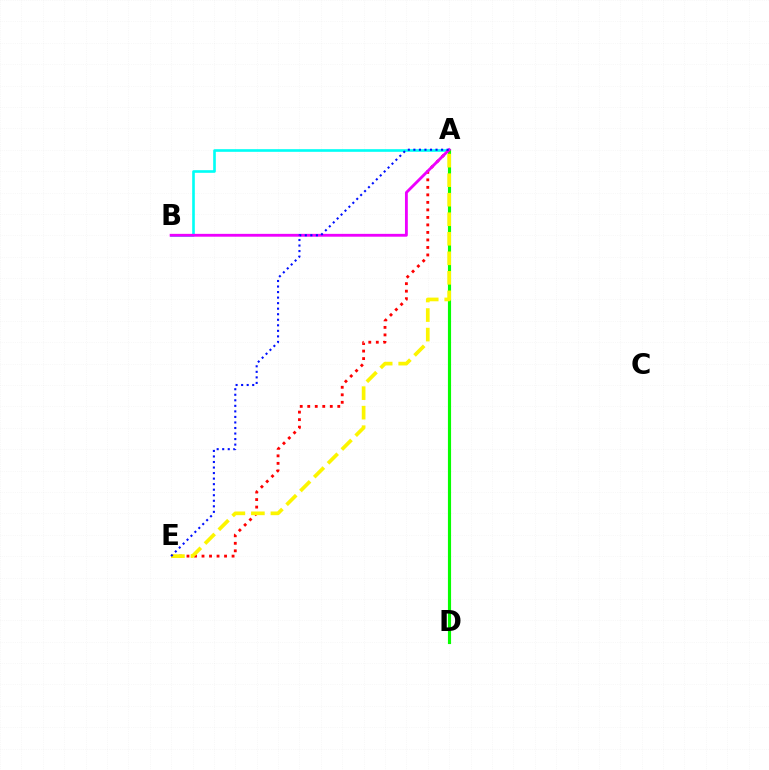{('A', 'B'): [{'color': '#00fff6', 'line_style': 'solid', 'thickness': 1.89}, {'color': '#ee00ff', 'line_style': 'solid', 'thickness': 2.05}], ('A', 'D'): [{'color': '#08ff00', 'line_style': 'solid', 'thickness': 2.26}], ('A', 'E'): [{'color': '#ff0000', 'line_style': 'dotted', 'thickness': 2.04}, {'color': '#fcf500', 'line_style': 'dashed', 'thickness': 2.65}, {'color': '#0010ff', 'line_style': 'dotted', 'thickness': 1.5}]}